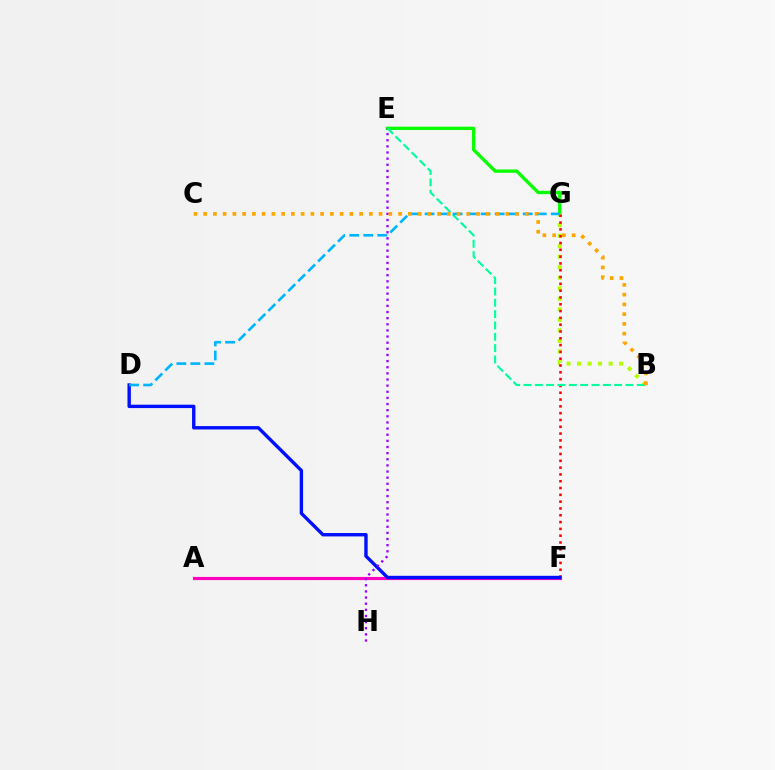{('E', 'G'): [{'color': '#08ff00', 'line_style': 'solid', 'thickness': 2.41}], ('B', 'G'): [{'color': '#b3ff00', 'line_style': 'dotted', 'thickness': 2.86}], ('F', 'G'): [{'color': '#ff0000', 'line_style': 'dotted', 'thickness': 1.85}], ('A', 'F'): [{'color': '#ff00bd', 'line_style': 'solid', 'thickness': 2.26}], ('D', 'F'): [{'color': '#0010ff', 'line_style': 'solid', 'thickness': 2.44}], ('E', 'H'): [{'color': '#9b00ff', 'line_style': 'dotted', 'thickness': 1.67}], ('B', 'E'): [{'color': '#00ff9d', 'line_style': 'dashed', 'thickness': 1.54}], ('D', 'G'): [{'color': '#00b5ff', 'line_style': 'dashed', 'thickness': 1.9}], ('B', 'C'): [{'color': '#ffa500', 'line_style': 'dotted', 'thickness': 2.65}]}